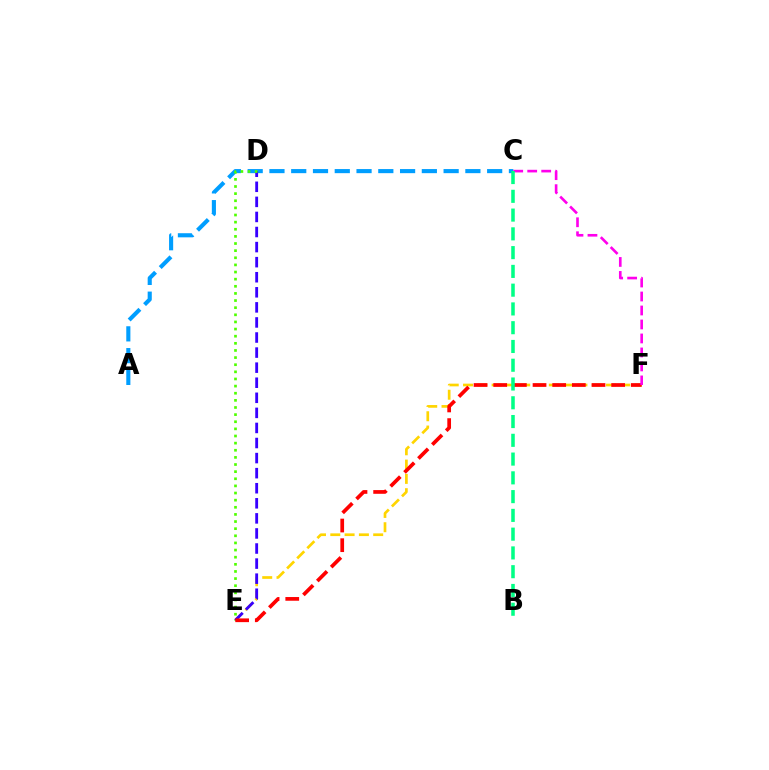{('A', 'C'): [{'color': '#009eff', 'line_style': 'dashed', 'thickness': 2.96}], ('E', 'F'): [{'color': '#ffd500', 'line_style': 'dashed', 'thickness': 1.94}, {'color': '#ff0000', 'line_style': 'dashed', 'thickness': 2.67}], ('D', 'E'): [{'color': '#3700ff', 'line_style': 'dashed', 'thickness': 2.05}, {'color': '#4fff00', 'line_style': 'dotted', 'thickness': 1.94}], ('C', 'F'): [{'color': '#ff00ed', 'line_style': 'dashed', 'thickness': 1.9}], ('B', 'C'): [{'color': '#00ff86', 'line_style': 'dashed', 'thickness': 2.55}]}